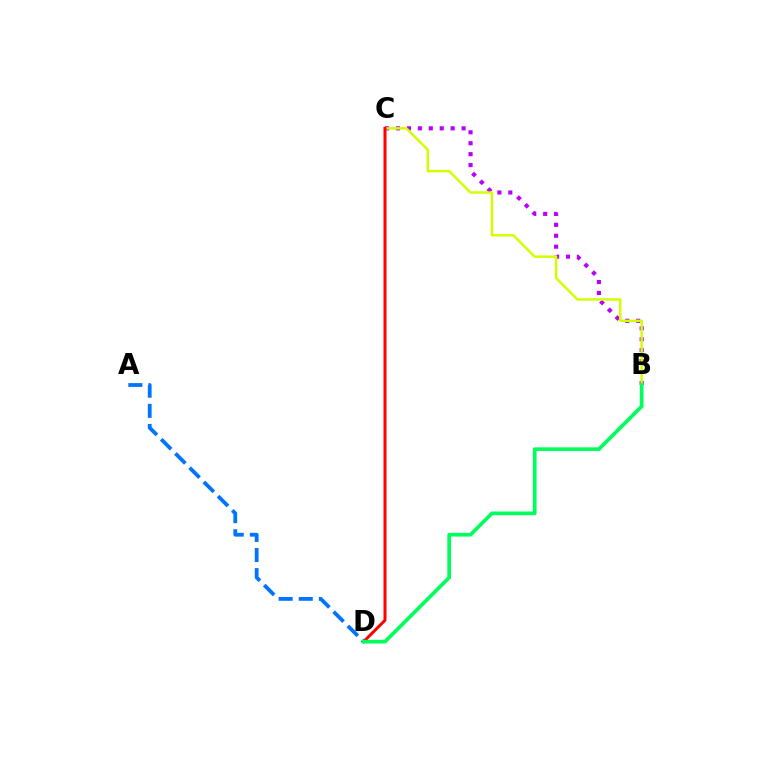{('B', 'C'): [{'color': '#b900ff', 'line_style': 'dotted', 'thickness': 2.97}, {'color': '#d1ff00', 'line_style': 'solid', 'thickness': 1.77}], ('C', 'D'): [{'color': '#ff0000', 'line_style': 'solid', 'thickness': 2.17}], ('A', 'D'): [{'color': '#0074ff', 'line_style': 'dashed', 'thickness': 2.73}], ('B', 'D'): [{'color': '#00ff5c', 'line_style': 'solid', 'thickness': 2.66}]}